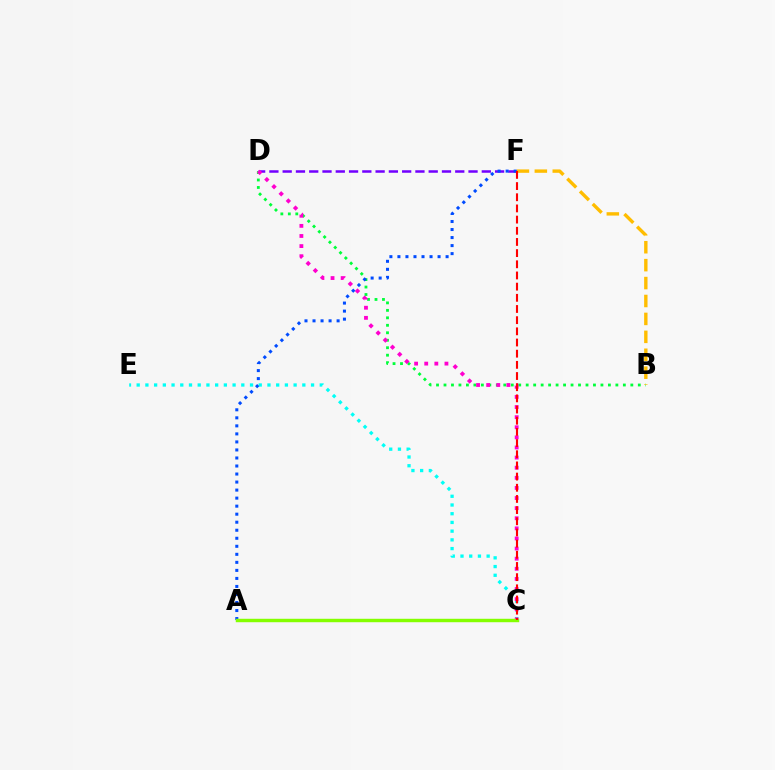{('B', 'D'): [{'color': '#00ff39', 'line_style': 'dotted', 'thickness': 2.03}], ('C', 'E'): [{'color': '#00fff6', 'line_style': 'dotted', 'thickness': 2.37}], ('D', 'F'): [{'color': '#7200ff', 'line_style': 'dashed', 'thickness': 1.8}], ('B', 'F'): [{'color': '#ffbd00', 'line_style': 'dashed', 'thickness': 2.43}], ('C', 'D'): [{'color': '#ff00cf', 'line_style': 'dotted', 'thickness': 2.75}], ('A', 'F'): [{'color': '#004bff', 'line_style': 'dotted', 'thickness': 2.18}], ('A', 'C'): [{'color': '#84ff00', 'line_style': 'solid', 'thickness': 2.47}], ('C', 'F'): [{'color': '#ff0000', 'line_style': 'dashed', 'thickness': 1.52}]}